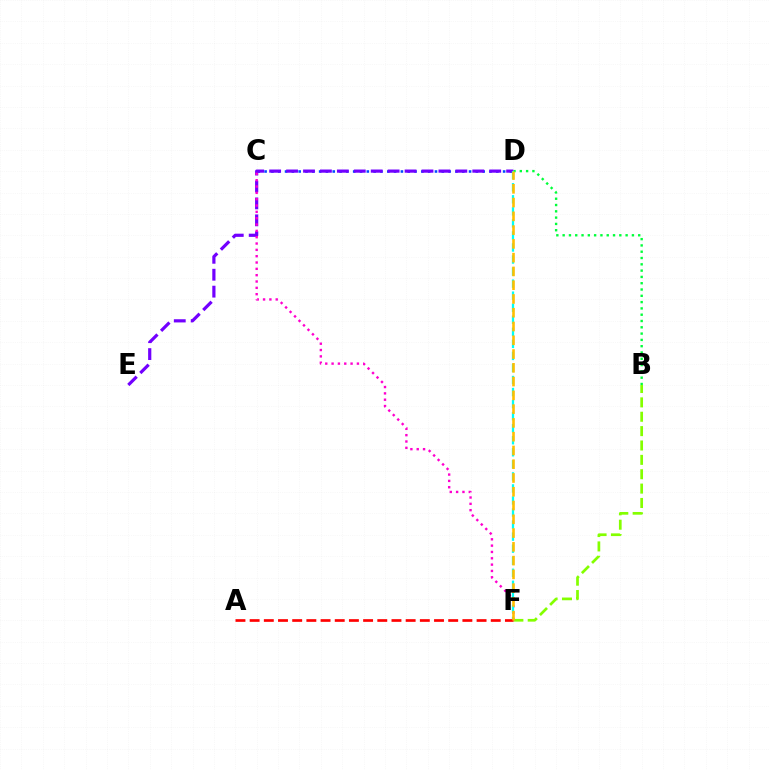{('C', 'D'): [{'color': '#004bff', 'line_style': 'dotted', 'thickness': 1.85}], ('B', 'D'): [{'color': '#00ff39', 'line_style': 'dotted', 'thickness': 1.71}], ('B', 'F'): [{'color': '#84ff00', 'line_style': 'dashed', 'thickness': 1.95}], ('D', 'E'): [{'color': '#7200ff', 'line_style': 'dashed', 'thickness': 2.3}], ('C', 'F'): [{'color': '#ff00cf', 'line_style': 'dotted', 'thickness': 1.72}], ('D', 'F'): [{'color': '#00fff6', 'line_style': 'dashed', 'thickness': 1.64}, {'color': '#ffbd00', 'line_style': 'dashed', 'thickness': 1.87}], ('A', 'F'): [{'color': '#ff0000', 'line_style': 'dashed', 'thickness': 1.93}]}